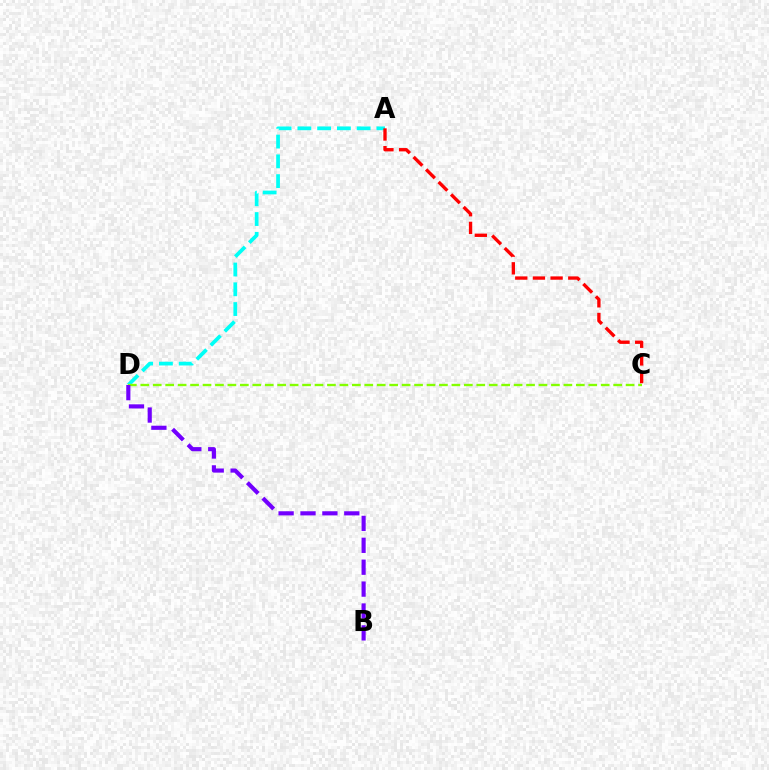{('A', 'D'): [{'color': '#00fff6', 'line_style': 'dashed', 'thickness': 2.69}], ('C', 'D'): [{'color': '#84ff00', 'line_style': 'dashed', 'thickness': 1.69}], ('A', 'C'): [{'color': '#ff0000', 'line_style': 'dashed', 'thickness': 2.4}], ('B', 'D'): [{'color': '#7200ff', 'line_style': 'dashed', 'thickness': 2.97}]}